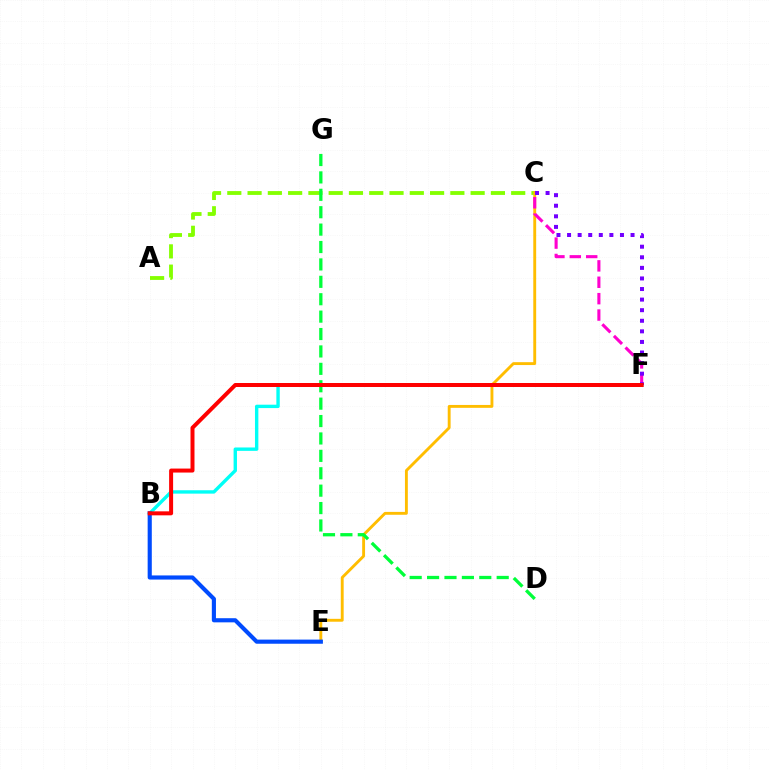{('A', 'C'): [{'color': '#84ff00', 'line_style': 'dashed', 'thickness': 2.75}], ('C', 'E'): [{'color': '#ffbd00', 'line_style': 'solid', 'thickness': 2.07}], ('B', 'F'): [{'color': '#00fff6', 'line_style': 'solid', 'thickness': 2.44}, {'color': '#ff0000', 'line_style': 'solid', 'thickness': 2.87}], ('C', 'F'): [{'color': '#ff00cf', 'line_style': 'dashed', 'thickness': 2.23}, {'color': '#7200ff', 'line_style': 'dotted', 'thickness': 2.87}], ('B', 'E'): [{'color': '#004bff', 'line_style': 'solid', 'thickness': 2.97}], ('D', 'G'): [{'color': '#00ff39', 'line_style': 'dashed', 'thickness': 2.36}]}